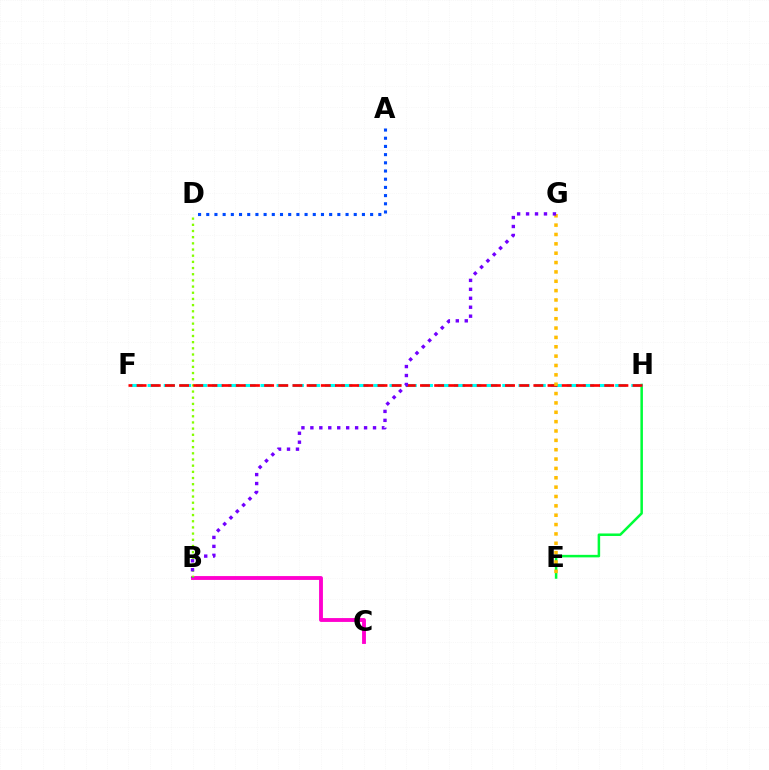{('A', 'D'): [{'color': '#004bff', 'line_style': 'dotted', 'thickness': 2.23}], ('E', 'H'): [{'color': '#00ff39', 'line_style': 'solid', 'thickness': 1.82}], ('B', 'C'): [{'color': '#ff00cf', 'line_style': 'solid', 'thickness': 2.77}], ('B', 'D'): [{'color': '#84ff00', 'line_style': 'dotted', 'thickness': 1.68}], ('F', 'H'): [{'color': '#00fff6', 'line_style': 'dashed', 'thickness': 2.19}, {'color': '#ff0000', 'line_style': 'dashed', 'thickness': 1.93}], ('E', 'G'): [{'color': '#ffbd00', 'line_style': 'dotted', 'thickness': 2.54}], ('B', 'G'): [{'color': '#7200ff', 'line_style': 'dotted', 'thickness': 2.43}]}